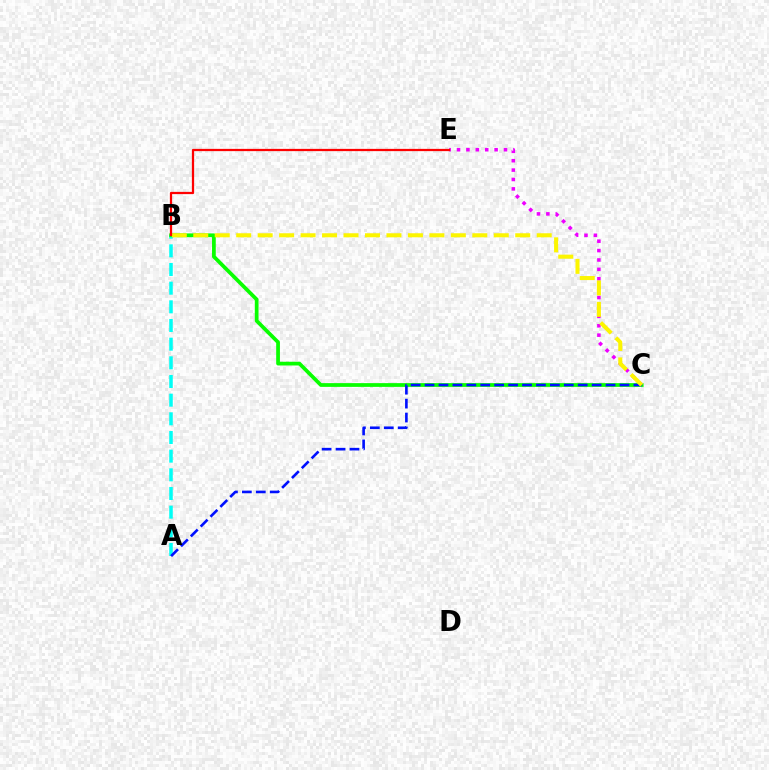{('A', 'B'): [{'color': '#00fff6', 'line_style': 'dashed', 'thickness': 2.54}], ('B', 'C'): [{'color': '#08ff00', 'line_style': 'solid', 'thickness': 2.69}, {'color': '#fcf500', 'line_style': 'dashed', 'thickness': 2.92}], ('A', 'C'): [{'color': '#0010ff', 'line_style': 'dashed', 'thickness': 1.89}], ('C', 'E'): [{'color': '#ee00ff', 'line_style': 'dotted', 'thickness': 2.55}], ('B', 'E'): [{'color': '#ff0000', 'line_style': 'solid', 'thickness': 1.62}]}